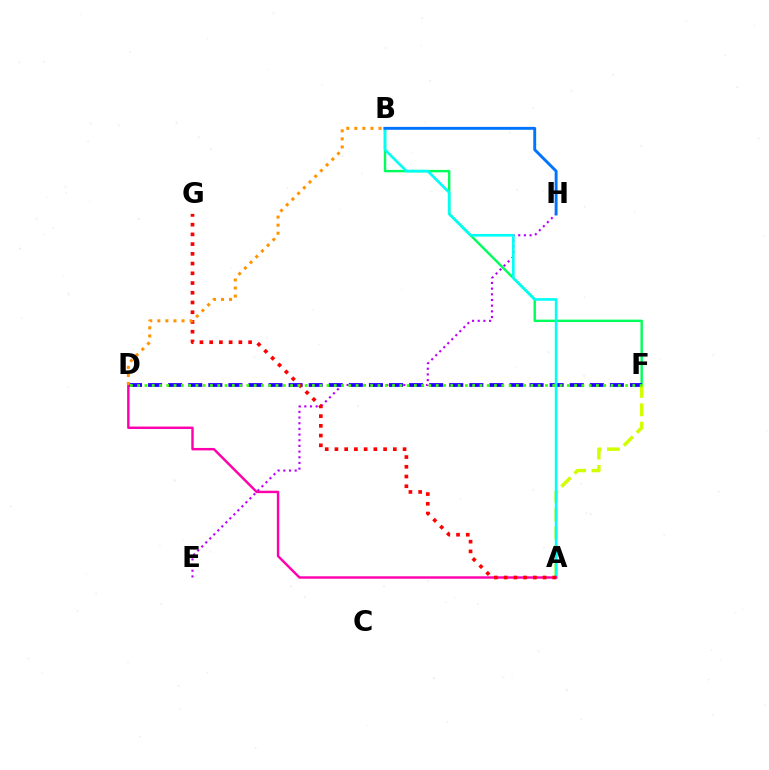{('E', 'H'): [{'color': '#b900ff', 'line_style': 'dotted', 'thickness': 1.54}], ('B', 'F'): [{'color': '#00ff5c', 'line_style': 'solid', 'thickness': 1.74}], ('D', 'F'): [{'color': '#2500ff', 'line_style': 'dashed', 'thickness': 2.73}, {'color': '#3dff00', 'line_style': 'dotted', 'thickness': 1.98}], ('A', 'F'): [{'color': '#d1ff00', 'line_style': 'dashed', 'thickness': 2.5}], ('A', 'B'): [{'color': '#00fff6', 'line_style': 'solid', 'thickness': 1.89}], ('B', 'H'): [{'color': '#0074ff', 'line_style': 'solid', 'thickness': 2.09}], ('A', 'D'): [{'color': '#ff00ac', 'line_style': 'solid', 'thickness': 1.75}], ('A', 'G'): [{'color': '#ff0000', 'line_style': 'dotted', 'thickness': 2.64}], ('B', 'D'): [{'color': '#ff9400', 'line_style': 'dotted', 'thickness': 2.19}]}